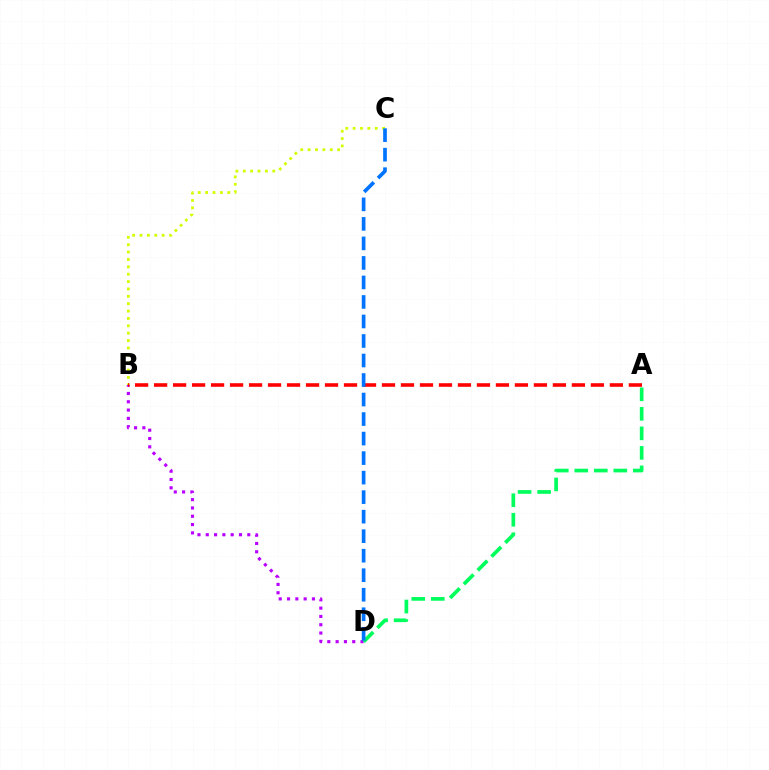{('B', 'C'): [{'color': '#d1ff00', 'line_style': 'dotted', 'thickness': 2.0}], ('B', 'D'): [{'color': '#b900ff', 'line_style': 'dotted', 'thickness': 2.26}], ('A', 'D'): [{'color': '#00ff5c', 'line_style': 'dashed', 'thickness': 2.65}], ('A', 'B'): [{'color': '#ff0000', 'line_style': 'dashed', 'thickness': 2.58}], ('C', 'D'): [{'color': '#0074ff', 'line_style': 'dashed', 'thickness': 2.65}]}